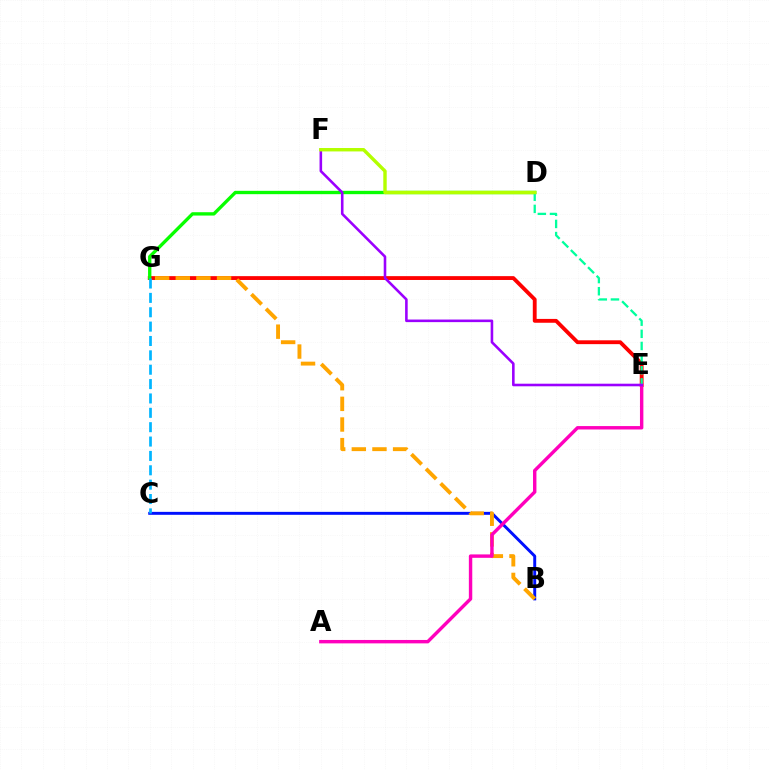{('B', 'C'): [{'color': '#0010ff', 'line_style': 'solid', 'thickness': 2.12}], ('E', 'G'): [{'color': '#ff0000', 'line_style': 'solid', 'thickness': 2.77}], ('B', 'G'): [{'color': '#ffa500', 'line_style': 'dashed', 'thickness': 2.8}], ('D', 'G'): [{'color': '#08ff00', 'line_style': 'solid', 'thickness': 2.41}], ('C', 'G'): [{'color': '#00b5ff', 'line_style': 'dashed', 'thickness': 1.95}], ('A', 'E'): [{'color': '#ff00bd', 'line_style': 'solid', 'thickness': 2.46}], ('D', 'E'): [{'color': '#00ff9d', 'line_style': 'dashed', 'thickness': 1.65}], ('E', 'F'): [{'color': '#9b00ff', 'line_style': 'solid', 'thickness': 1.86}], ('D', 'F'): [{'color': '#b3ff00', 'line_style': 'solid', 'thickness': 2.46}]}